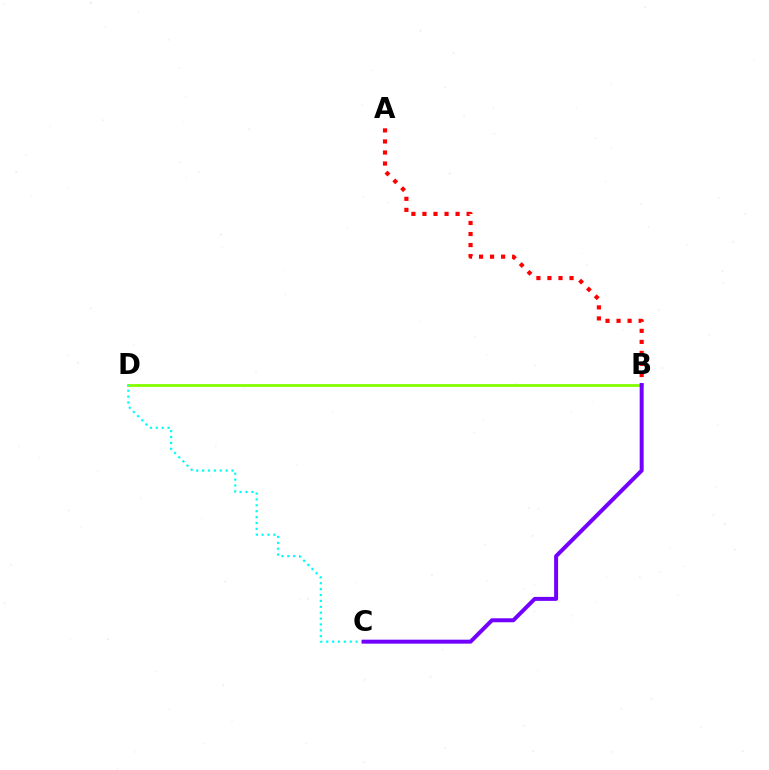{('A', 'B'): [{'color': '#ff0000', 'line_style': 'dotted', 'thickness': 3.0}], ('B', 'D'): [{'color': '#84ff00', 'line_style': 'solid', 'thickness': 2.04}], ('C', 'D'): [{'color': '#00fff6', 'line_style': 'dotted', 'thickness': 1.6}], ('B', 'C'): [{'color': '#7200ff', 'line_style': 'solid', 'thickness': 2.86}]}